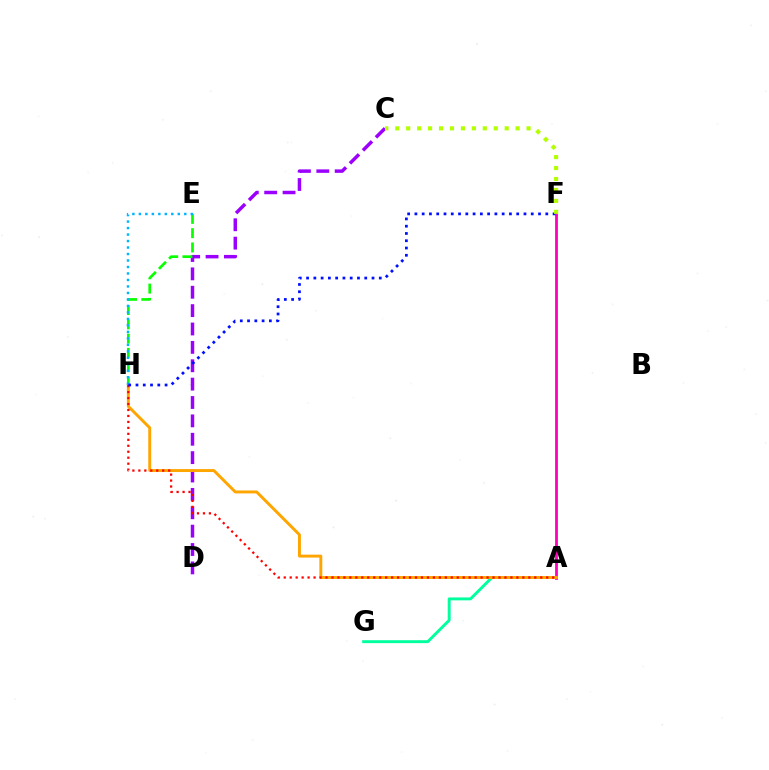{('A', 'F'): [{'color': '#ff00bd', 'line_style': 'solid', 'thickness': 2.01}], ('A', 'G'): [{'color': '#00ff9d', 'line_style': 'solid', 'thickness': 2.1}], ('C', 'D'): [{'color': '#9b00ff', 'line_style': 'dashed', 'thickness': 2.5}], ('E', 'H'): [{'color': '#08ff00', 'line_style': 'dashed', 'thickness': 1.94}, {'color': '#00b5ff', 'line_style': 'dotted', 'thickness': 1.76}], ('A', 'H'): [{'color': '#ffa500', 'line_style': 'solid', 'thickness': 2.1}, {'color': '#ff0000', 'line_style': 'dotted', 'thickness': 1.62}], ('F', 'H'): [{'color': '#0010ff', 'line_style': 'dotted', 'thickness': 1.98}], ('C', 'F'): [{'color': '#b3ff00', 'line_style': 'dotted', 'thickness': 2.97}]}